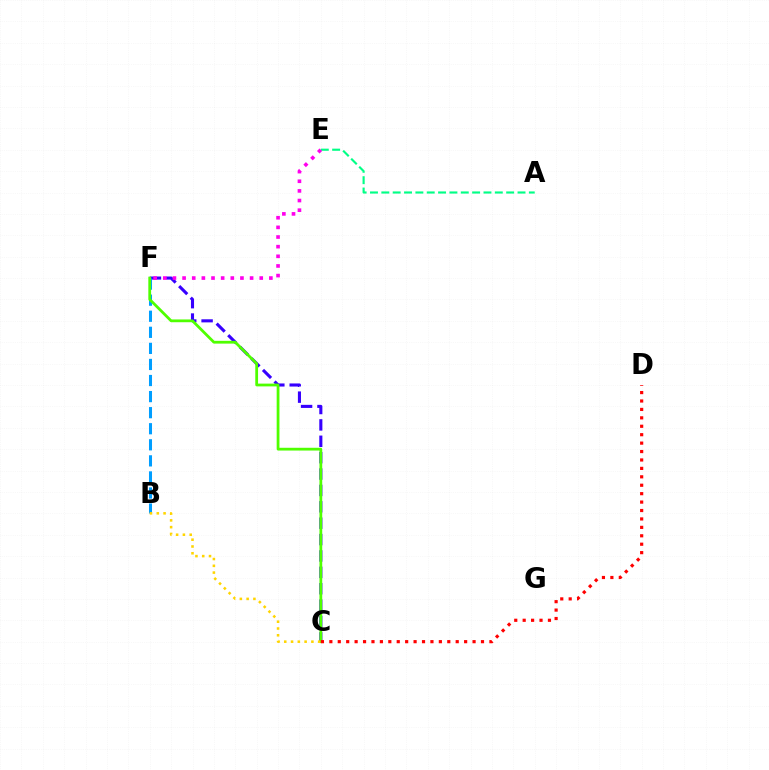{('C', 'F'): [{'color': '#3700ff', 'line_style': 'dashed', 'thickness': 2.23}, {'color': '#4fff00', 'line_style': 'solid', 'thickness': 2.0}], ('B', 'F'): [{'color': '#009eff', 'line_style': 'dashed', 'thickness': 2.18}], ('A', 'E'): [{'color': '#00ff86', 'line_style': 'dashed', 'thickness': 1.54}], ('E', 'F'): [{'color': '#ff00ed', 'line_style': 'dotted', 'thickness': 2.62}], ('B', 'C'): [{'color': '#ffd500', 'line_style': 'dotted', 'thickness': 1.84}], ('C', 'D'): [{'color': '#ff0000', 'line_style': 'dotted', 'thickness': 2.29}]}